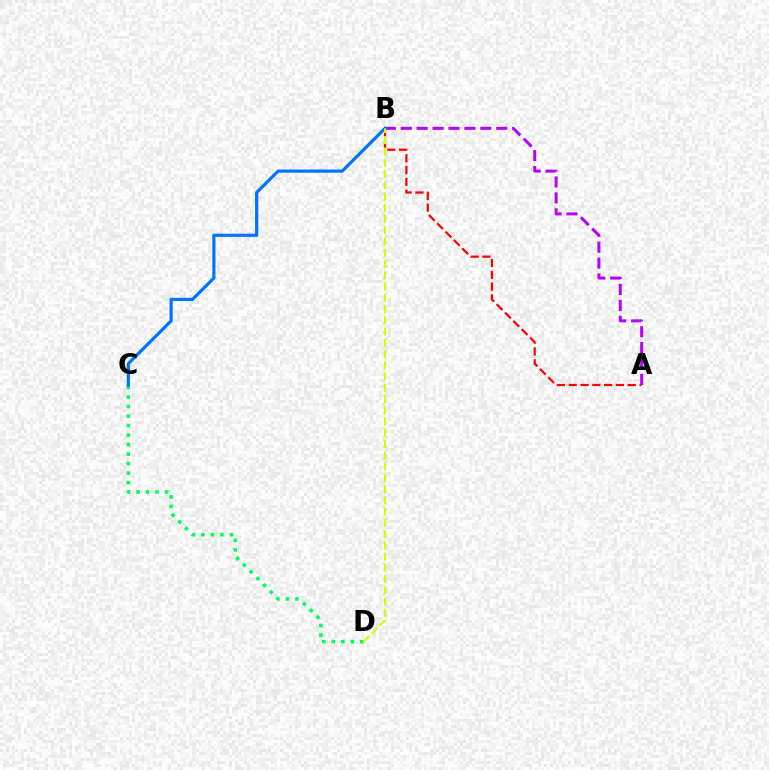{('C', 'D'): [{'color': '#00ff5c', 'line_style': 'dotted', 'thickness': 2.58}], ('A', 'B'): [{'color': '#ff0000', 'line_style': 'dashed', 'thickness': 1.6}, {'color': '#b900ff', 'line_style': 'dashed', 'thickness': 2.16}], ('B', 'C'): [{'color': '#0074ff', 'line_style': 'solid', 'thickness': 2.3}], ('B', 'D'): [{'color': '#d1ff00', 'line_style': 'dashed', 'thickness': 1.53}]}